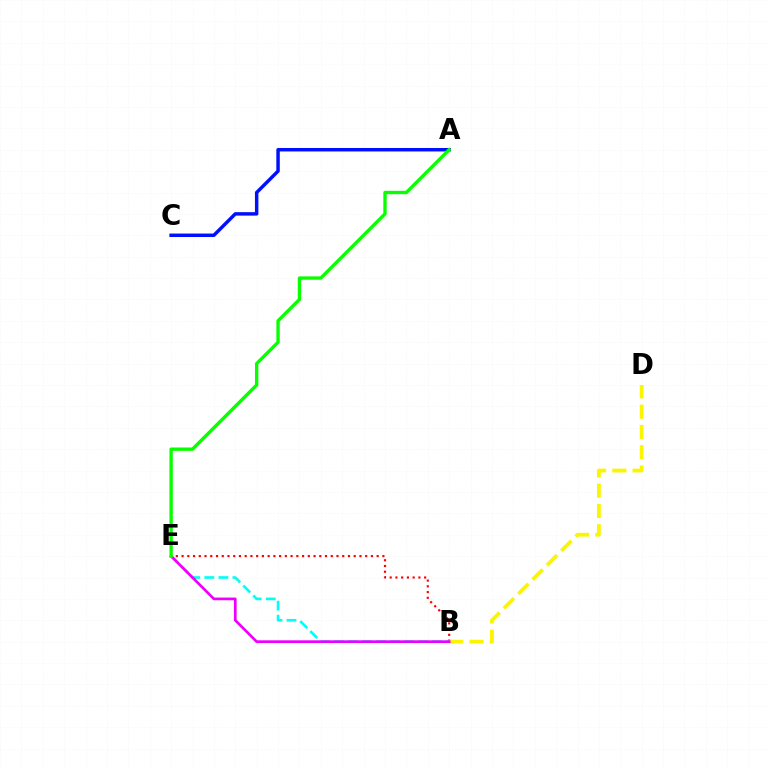{('B', 'E'): [{'color': '#ff0000', 'line_style': 'dotted', 'thickness': 1.56}, {'color': '#00fff6', 'line_style': 'dashed', 'thickness': 1.91}, {'color': '#ee00ff', 'line_style': 'solid', 'thickness': 1.95}], ('A', 'C'): [{'color': '#0010ff', 'line_style': 'solid', 'thickness': 2.49}], ('B', 'D'): [{'color': '#fcf500', 'line_style': 'dashed', 'thickness': 2.76}], ('A', 'E'): [{'color': '#08ff00', 'line_style': 'solid', 'thickness': 2.42}]}